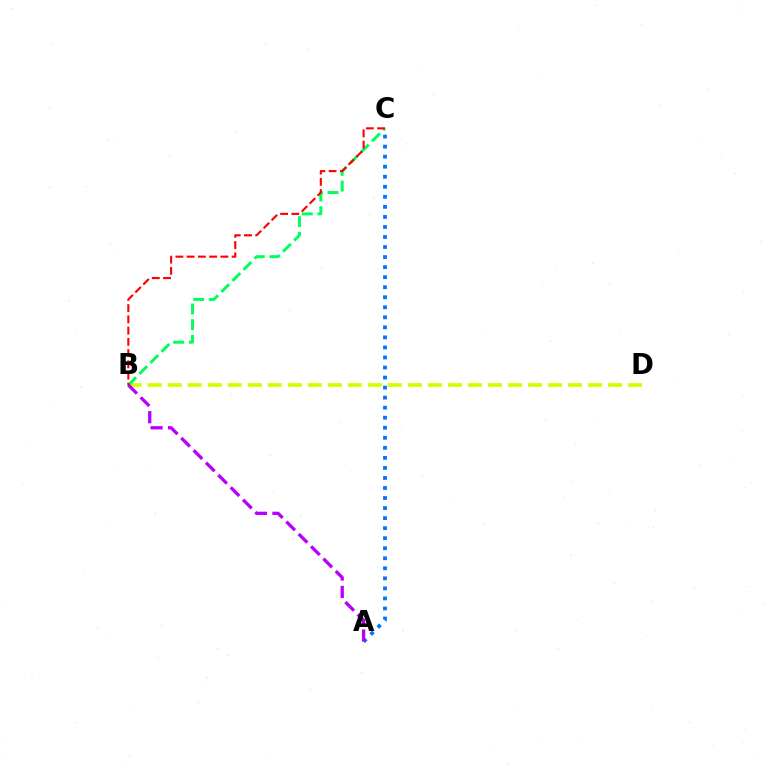{('A', 'C'): [{'color': '#0074ff', 'line_style': 'dotted', 'thickness': 2.73}], ('B', 'D'): [{'color': '#d1ff00', 'line_style': 'dashed', 'thickness': 2.72}], ('B', 'C'): [{'color': '#00ff5c', 'line_style': 'dashed', 'thickness': 2.13}, {'color': '#ff0000', 'line_style': 'dashed', 'thickness': 1.53}], ('A', 'B'): [{'color': '#b900ff', 'line_style': 'dashed', 'thickness': 2.37}]}